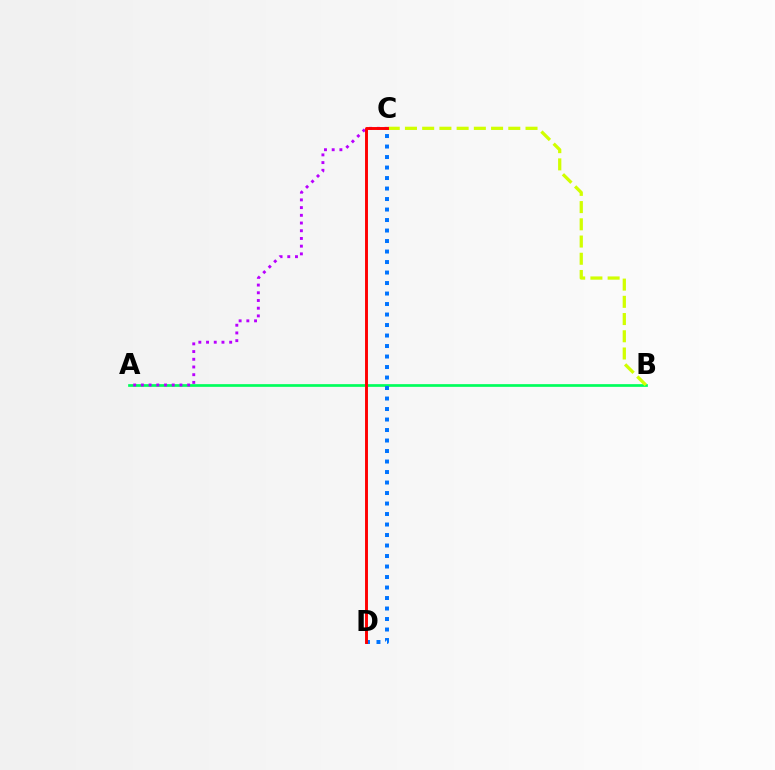{('A', 'B'): [{'color': '#00ff5c', 'line_style': 'solid', 'thickness': 1.95}], ('C', 'D'): [{'color': '#0074ff', 'line_style': 'dotted', 'thickness': 2.85}, {'color': '#ff0000', 'line_style': 'solid', 'thickness': 2.1}], ('B', 'C'): [{'color': '#d1ff00', 'line_style': 'dashed', 'thickness': 2.34}], ('A', 'C'): [{'color': '#b900ff', 'line_style': 'dotted', 'thickness': 2.09}]}